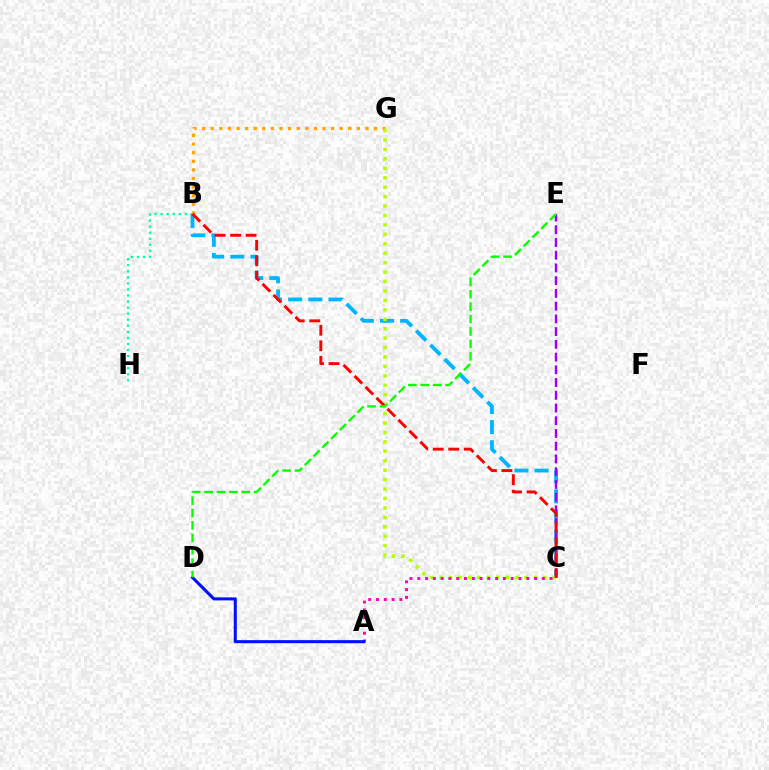{('B', 'H'): [{'color': '#00ff9d', 'line_style': 'dotted', 'thickness': 1.65}], ('B', 'G'): [{'color': '#ffa500', 'line_style': 'dotted', 'thickness': 2.34}], ('B', 'C'): [{'color': '#00b5ff', 'line_style': 'dashed', 'thickness': 2.74}, {'color': '#ff0000', 'line_style': 'dashed', 'thickness': 2.11}], ('C', 'G'): [{'color': '#b3ff00', 'line_style': 'dotted', 'thickness': 2.56}], ('A', 'C'): [{'color': '#ff00bd', 'line_style': 'dotted', 'thickness': 2.12}], ('C', 'E'): [{'color': '#9b00ff', 'line_style': 'dashed', 'thickness': 1.73}], ('A', 'D'): [{'color': '#0010ff', 'line_style': 'solid', 'thickness': 2.2}], ('D', 'E'): [{'color': '#08ff00', 'line_style': 'dashed', 'thickness': 1.68}]}